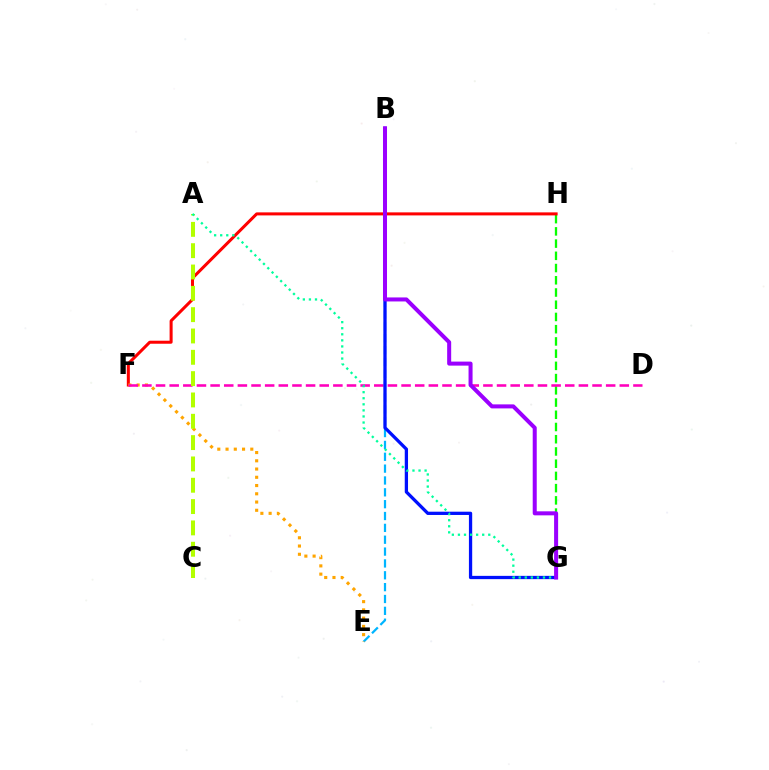{('B', 'E'): [{'color': '#00b5ff', 'line_style': 'dashed', 'thickness': 1.61}], ('G', 'H'): [{'color': '#08ff00', 'line_style': 'dashed', 'thickness': 1.66}], ('F', 'H'): [{'color': '#ff0000', 'line_style': 'solid', 'thickness': 2.18}], ('E', 'F'): [{'color': '#ffa500', 'line_style': 'dotted', 'thickness': 2.24}], ('D', 'F'): [{'color': '#ff00bd', 'line_style': 'dashed', 'thickness': 1.85}], ('B', 'G'): [{'color': '#0010ff', 'line_style': 'solid', 'thickness': 2.36}, {'color': '#9b00ff', 'line_style': 'solid', 'thickness': 2.89}], ('A', 'C'): [{'color': '#b3ff00', 'line_style': 'dashed', 'thickness': 2.9}], ('A', 'G'): [{'color': '#00ff9d', 'line_style': 'dotted', 'thickness': 1.65}]}